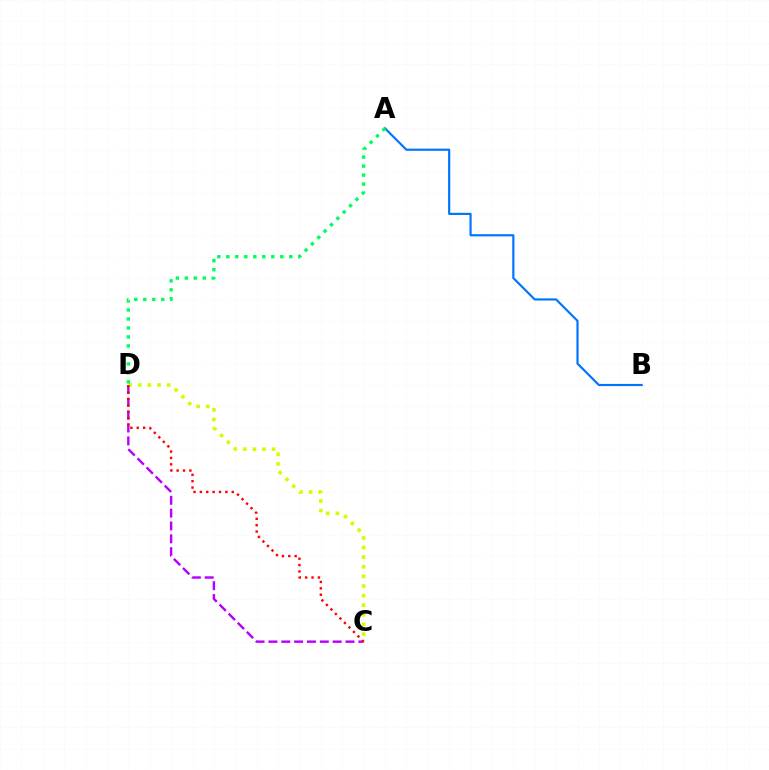{('A', 'B'): [{'color': '#0074ff', 'line_style': 'solid', 'thickness': 1.56}], ('C', 'D'): [{'color': '#b900ff', 'line_style': 'dashed', 'thickness': 1.75}, {'color': '#d1ff00', 'line_style': 'dotted', 'thickness': 2.61}, {'color': '#ff0000', 'line_style': 'dotted', 'thickness': 1.73}], ('A', 'D'): [{'color': '#00ff5c', 'line_style': 'dotted', 'thickness': 2.44}]}